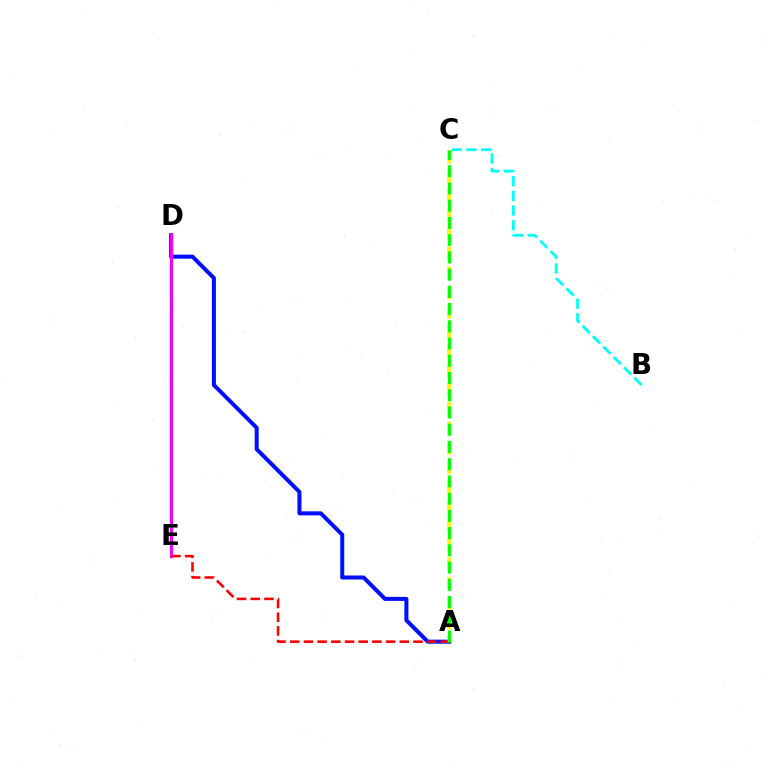{('A', 'D'): [{'color': '#0010ff', 'line_style': 'solid', 'thickness': 2.9}], ('B', 'C'): [{'color': '#00fff6', 'line_style': 'dashed', 'thickness': 2.0}], ('A', 'C'): [{'color': '#fcf500', 'line_style': 'dashed', 'thickness': 2.64}, {'color': '#08ff00', 'line_style': 'dashed', 'thickness': 2.34}], ('D', 'E'): [{'color': '#ee00ff', 'line_style': 'solid', 'thickness': 2.3}], ('A', 'E'): [{'color': '#ff0000', 'line_style': 'dashed', 'thickness': 1.86}]}